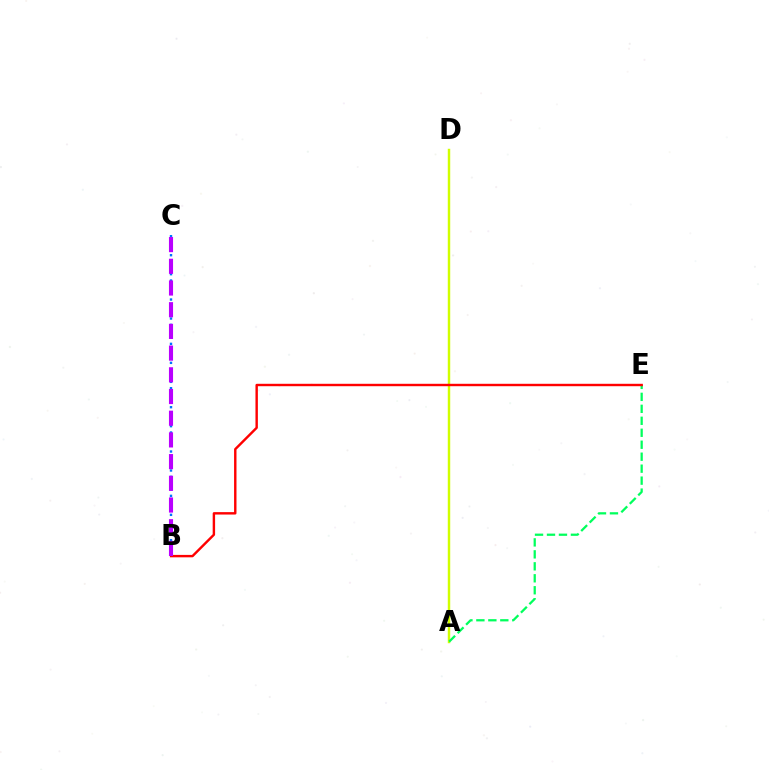{('A', 'D'): [{'color': '#d1ff00', 'line_style': 'solid', 'thickness': 1.76}], ('B', 'C'): [{'color': '#0074ff', 'line_style': 'dotted', 'thickness': 1.72}, {'color': '#b900ff', 'line_style': 'dashed', 'thickness': 2.95}], ('A', 'E'): [{'color': '#00ff5c', 'line_style': 'dashed', 'thickness': 1.63}], ('B', 'E'): [{'color': '#ff0000', 'line_style': 'solid', 'thickness': 1.74}]}